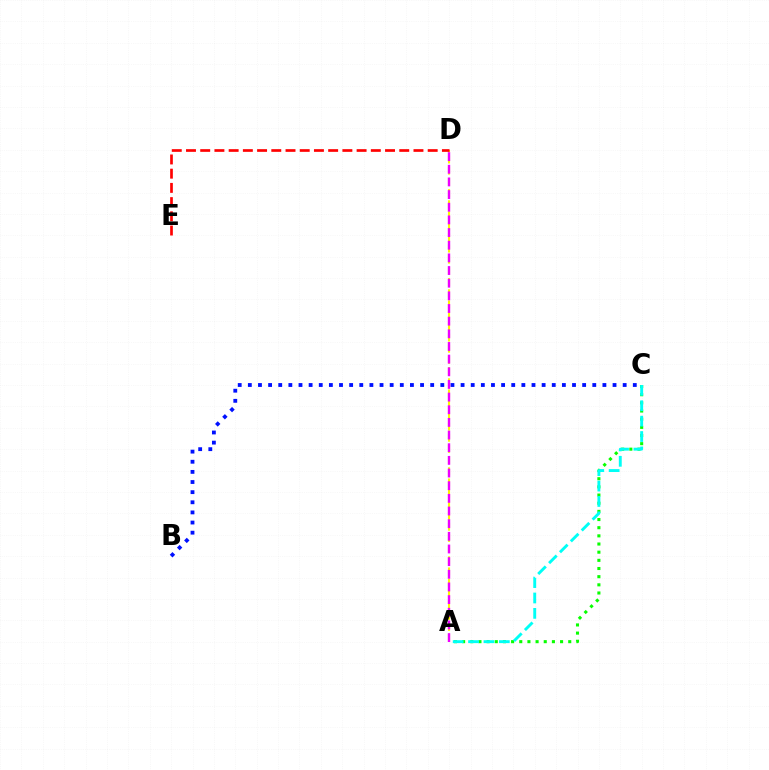{('A', 'C'): [{'color': '#08ff00', 'line_style': 'dotted', 'thickness': 2.22}, {'color': '#00fff6', 'line_style': 'dashed', 'thickness': 2.09}], ('B', 'C'): [{'color': '#0010ff', 'line_style': 'dotted', 'thickness': 2.75}], ('A', 'D'): [{'color': '#fcf500', 'line_style': 'dashed', 'thickness': 1.51}, {'color': '#ee00ff', 'line_style': 'dashed', 'thickness': 1.72}], ('D', 'E'): [{'color': '#ff0000', 'line_style': 'dashed', 'thickness': 1.93}]}